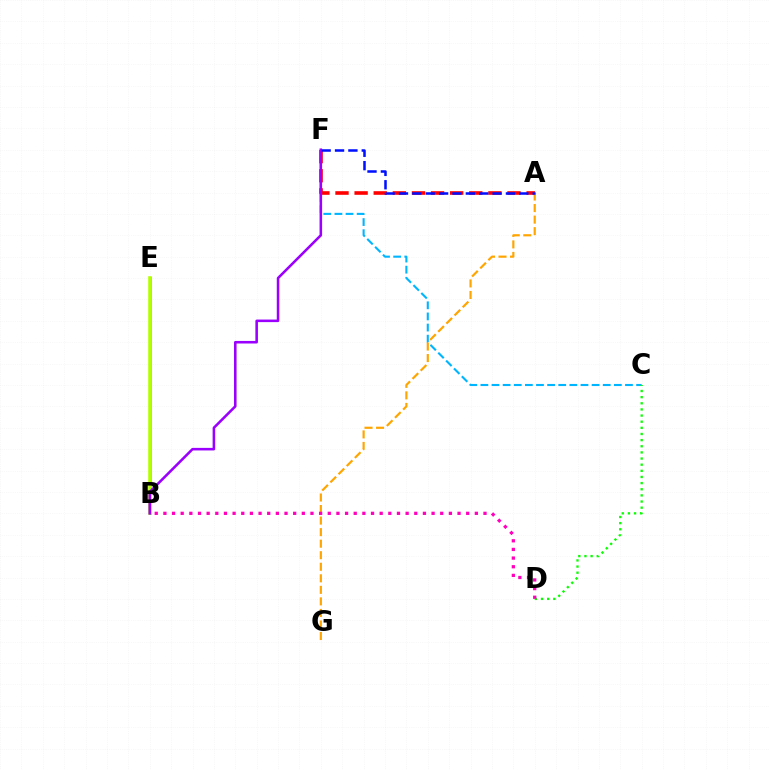{('A', 'F'): [{'color': '#ff0000', 'line_style': 'dashed', 'thickness': 2.6}, {'color': '#0010ff', 'line_style': 'dashed', 'thickness': 1.82}], ('B', 'E'): [{'color': '#00ff9d', 'line_style': 'solid', 'thickness': 2.12}, {'color': '#b3ff00', 'line_style': 'solid', 'thickness': 2.58}], ('C', 'F'): [{'color': '#00b5ff', 'line_style': 'dashed', 'thickness': 1.51}], ('C', 'D'): [{'color': '#08ff00', 'line_style': 'dotted', 'thickness': 1.67}], ('B', 'F'): [{'color': '#9b00ff', 'line_style': 'solid', 'thickness': 1.84}], ('A', 'G'): [{'color': '#ffa500', 'line_style': 'dashed', 'thickness': 1.57}], ('B', 'D'): [{'color': '#ff00bd', 'line_style': 'dotted', 'thickness': 2.35}]}